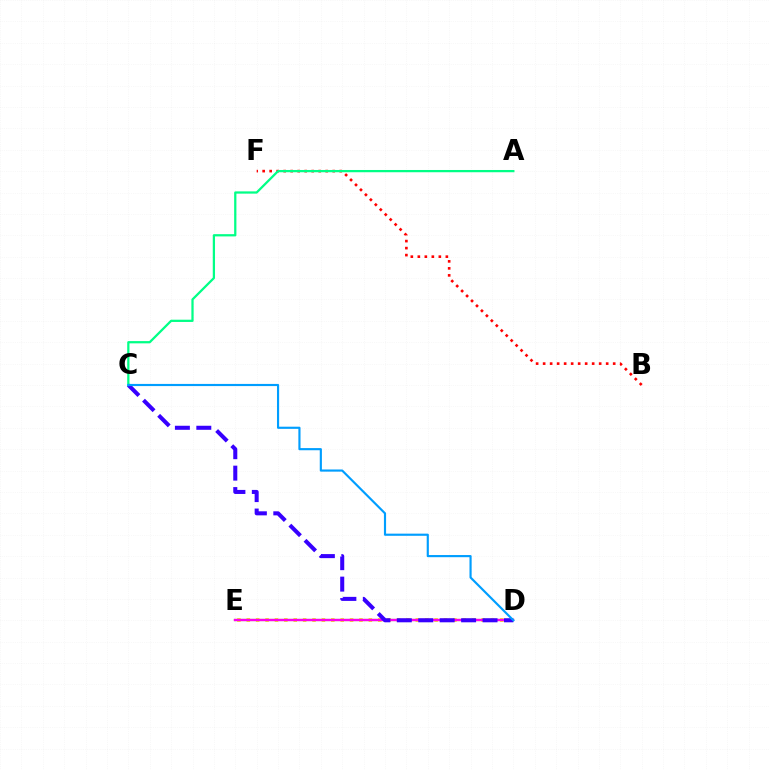{('D', 'E'): [{'color': '#ffd500', 'line_style': 'dotted', 'thickness': 2.55}, {'color': '#4fff00', 'line_style': 'solid', 'thickness': 1.58}, {'color': '#ff00ed', 'line_style': 'solid', 'thickness': 1.7}], ('B', 'F'): [{'color': '#ff0000', 'line_style': 'dotted', 'thickness': 1.9}], ('C', 'D'): [{'color': '#3700ff', 'line_style': 'dashed', 'thickness': 2.91}, {'color': '#009eff', 'line_style': 'solid', 'thickness': 1.55}], ('A', 'C'): [{'color': '#00ff86', 'line_style': 'solid', 'thickness': 1.62}]}